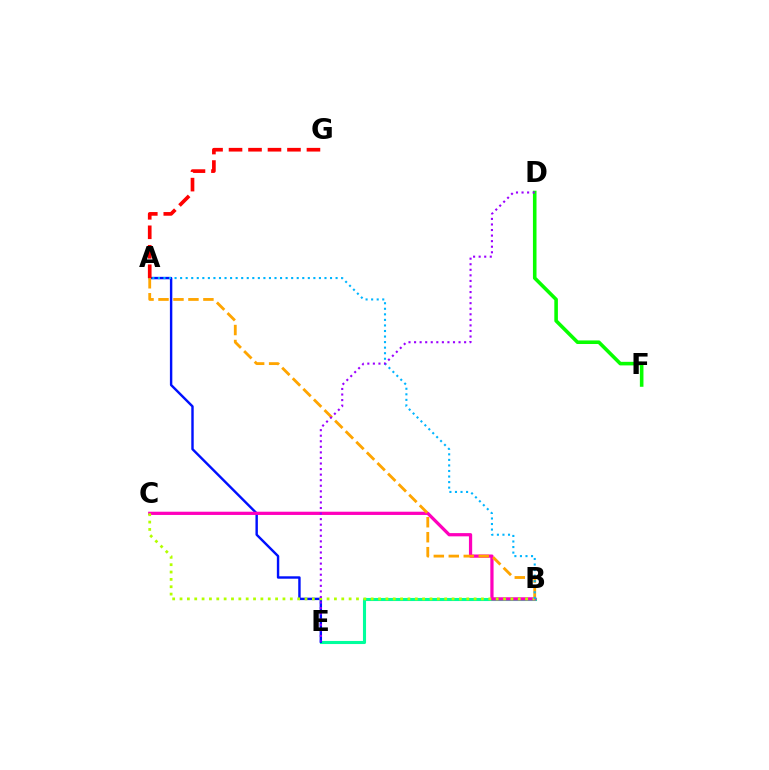{('D', 'F'): [{'color': '#08ff00', 'line_style': 'solid', 'thickness': 2.58}], ('B', 'E'): [{'color': '#00ff9d', 'line_style': 'solid', 'thickness': 2.22}], ('A', 'E'): [{'color': '#0010ff', 'line_style': 'solid', 'thickness': 1.74}], ('B', 'C'): [{'color': '#ff00bd', 'line_style': 'solid', 'thickness': 2.33}, {'color': '#b3ff00', 'line_style': 'dotted', 'thickness': 2.0}], ('A', 'G'): [{'color': '#ff0000', 'line_style': 'dashed', 'thickness': 2.65}], ('A', 'B'): [{'color': '#ffa500', 'line_style': 'dashed', 'thickness': 2.03}, {'color': '#00b5ff', 'line_style': 'dotted', 'thickness': 1.51}], ('D', 'E'): [{'color': '#9b00ff', 'line_style': 'dotted', 'thickness': 1.51}]}